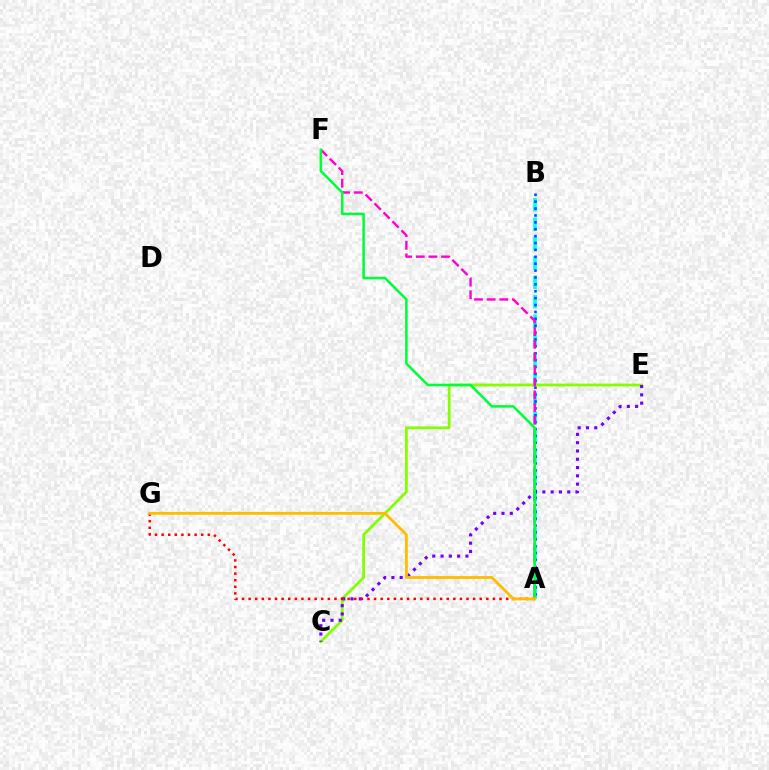{('A', 'B'): [{'color': '#00fff6', 'line_style': 'dashed', 'thickness': 2.63}, {'color': '#004bff', 'line_style': 'dotted', 'thickness': 1.87}], ('C', 'E'): [{'color': '#84ff00', 'line_style': 'solid', 'thickness': 2.0}, {'color': '#7200ff', 'line_style': 'dotted', 'thickness': 2.25}], ('A', 'G'): [{'color': '#ff0000', 'line_style': 'dotted', 'thickness': 1.79}, {'color': '#ffbd00', 'line_style': 'solid', 'thickness': 2.04}], ('A', 'F'): [{'color': '#ff00cf', 'line_style': 'dashed', 'thickness': 1.72}, {'color': '#00ff39', 'line_style': 'solid', 'thickness': 1.85}]}